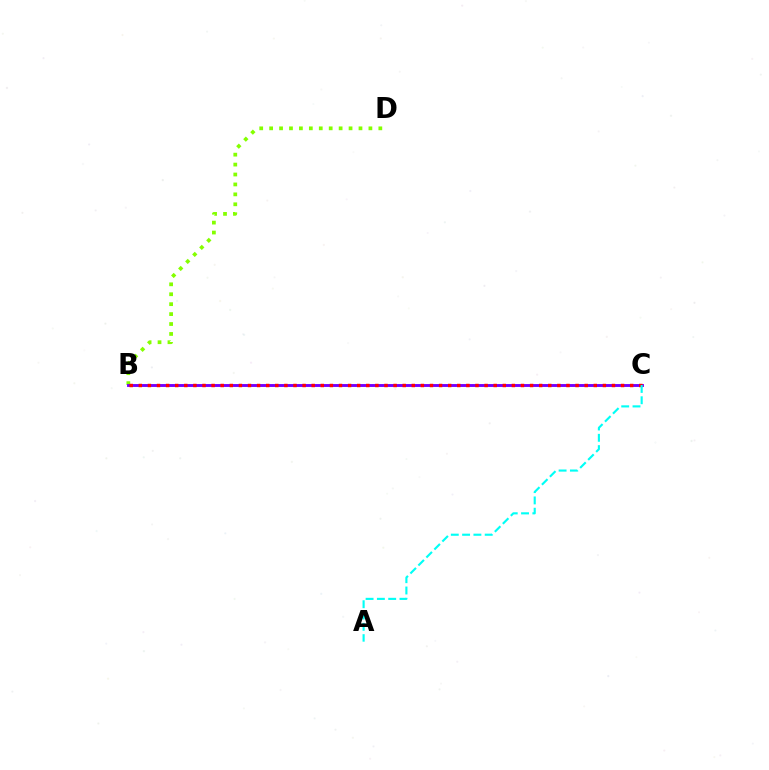{('B', 'D'): [{'color': '#84ff00', 'line_style': 'dotted', 'thickness': 2.7}], ('B', 'C'): [{'color': '#7200ff', 'line_style': 'solid', 'thickness': 2.08}, {'color': '#ff0000', 'line_style': 'dotted', 'thickness': 2.47}], ('A', 'C'): [{'color': '#00fff6', 'line_style': 'dashed', 'thickness': 1.54}]}